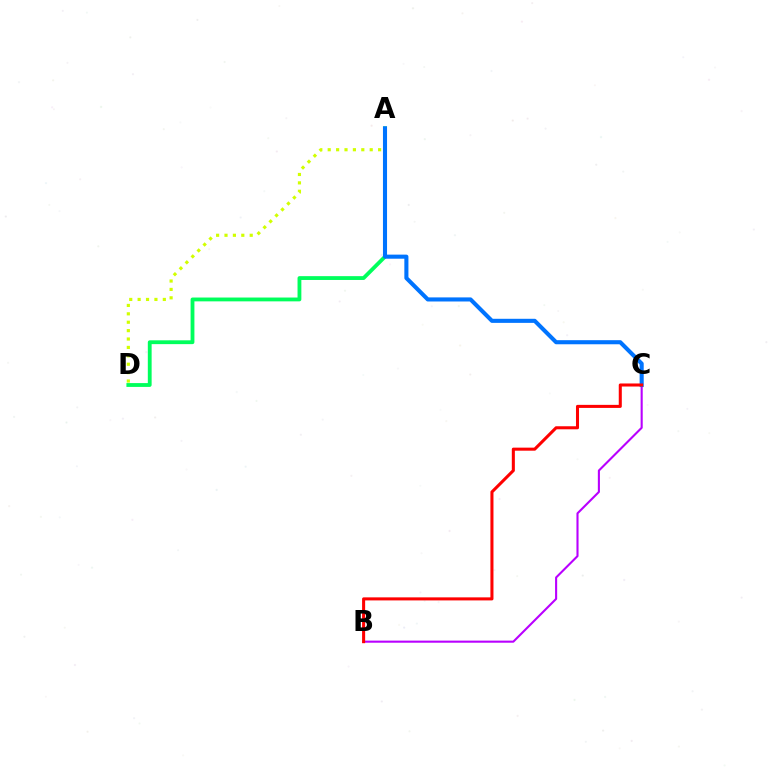{('B', 'C'): [{'color': '#b900ff', 'line_style': 'solid', 'thickness': 1.51}, {'color': '#ff0000', 'line_style': 'solid', 'thickness': 2.2}], ('A', 'D'): [{'color': '#d1ff00', 'line_style': 'dotted', 'thickness': 2.28}, {'color': '#00ff5c', 'line_style': 'solid', 'thickness': 2.75}], ('A', 'C'): [{'color': '#0074ff', 'line_style': 'solid', 'thickness': 2.94}]}